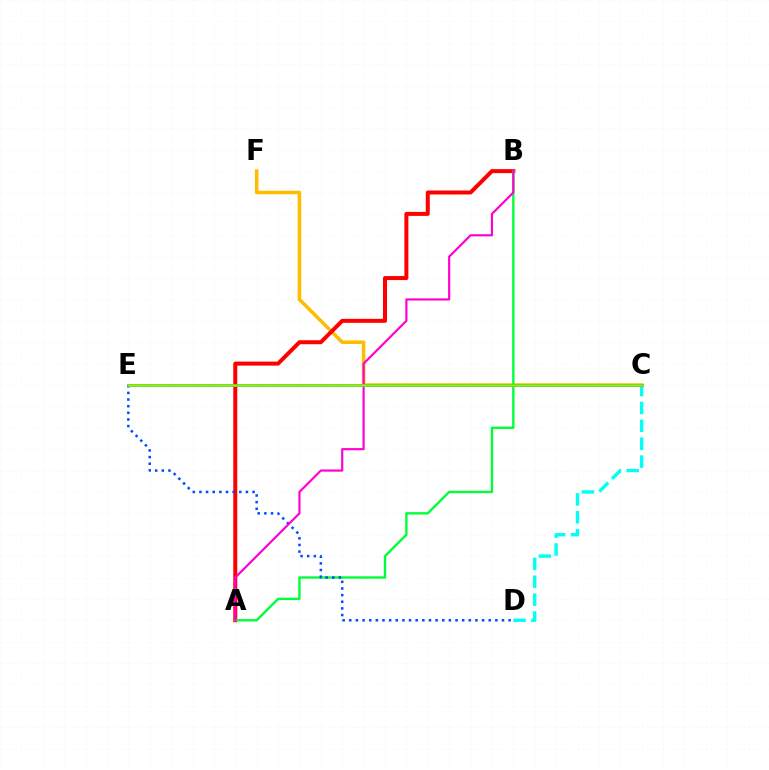{('C', 'F'): [{'color': '#ffbd00', 'line_style': 'solid', 'thickness': 2.55}], ('C', 'D'): [{'color': '#00fff6', 'line_style': 'dashed', 'thickness': 2.43}], ('A', 'B'): [{'color': '#ff0000', 'line_style': 'solid', 'thickness': 2.88}, {'color': '#00ff39', 'line_style': 'solid', 'thickness': 1.72}, {'color': '#ff00cf', 'line_style': 'solid', 'thickness': 1.56}], ('D', 'E'): [{'color': '#004bff', 'line_style': 'dotted', 'thickness': 1.8}], ('C', 'E'): [{'color': '#7200ff', 'line_style': 'solid', 'thickness': 1.83}, {'color': '#84ff00', 'line_style': 'solid', 'thickness': 1.81}]}